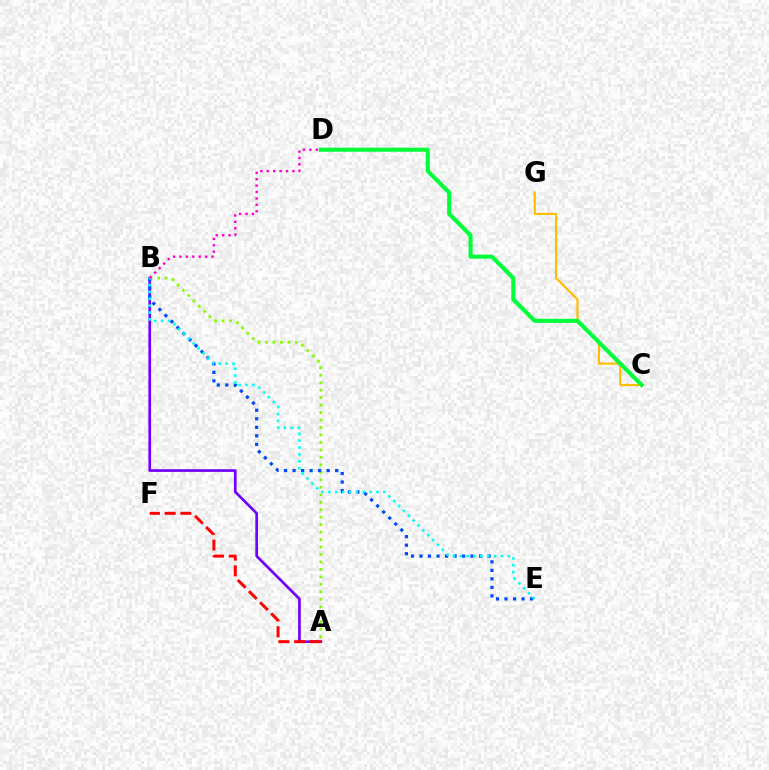{('A', 'B'): [{'color': '#7200ff', 'line_style': 'solid', 'thickness': 1.93}, {'color': '#84ff00', 'line_style': 'dotted', 'thickness': 2.03}], ('C', 'G'): [{'color': '#ffbd00', 'line_style': 'solid', 'thickness': 1.54}], ('C', 'D'): [{'color': '#00ff39', 'line_style': 'solid', 'thickness': 2.93}], ('B', 'E'): [{'color': '#004bff', 'line_style': 'dotted', 'thickness': 2.31}, {'color': '#00fff6', 'line_style': 'dotted', 'thickness': 1.87}], ('B', 'D'): [{'color': '#ff00cf', 'line_style': 'dotted', 'thickness': 1.74}], ('A', 'F'): [{'color': '#ff0000', 'line_style': 'dashed', 'thickness': 2.14}]}